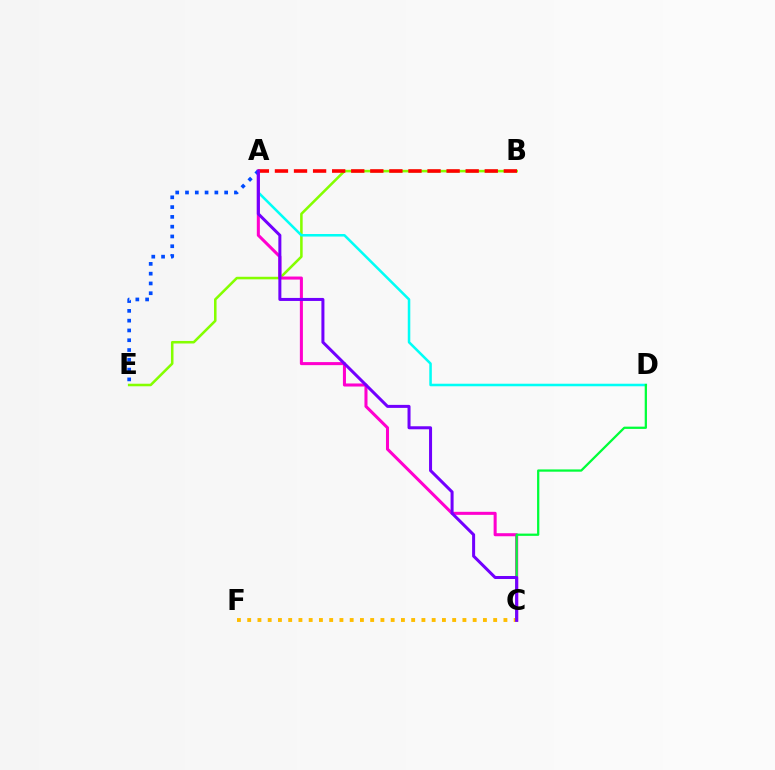{('B', 'E'): [{'color': '#84ff00', 'line_style': 'solid', 'thickness': 1.83}], ('C', 'F'): [{'color': '#ffbd00', 'line_style': 'dotted', 'thickness': 2.78}], ('A', 'D'): [{'color': '#00fff6', 'line_style': 'solid', 'thickness': 1.83}], ('A', 'B'): [{'color': '#ff0000', 'line_style': 'dashed', 'thickness': 2.59}], ('A', 'C'): [{'color': '#ff00cf', 'line_style': 'solid', 'thickness': 2.19}, {'color': '#7200ff', 'line_style': 'solid', 'thickness': 2.17}], ('A', 'E'): [{'color': '#004bff', 'line_style': 'dotted', 'thickness': 2.66}], ('C', 'D'): [{'color': '#00ff39', 'line_style': 'solid', 'thickness': 1.63}]}